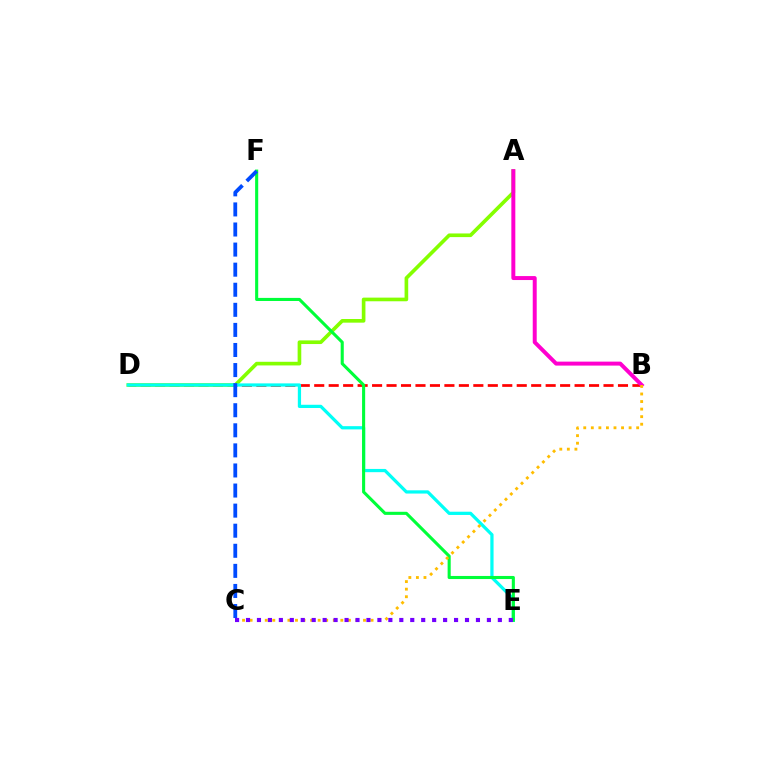{('B', 'D'): [{'color': '#ff0000', 'line_style': 'dashed', 'thickness': 1.96}], ('A', 'D'): [{'color': '#84ff00', 'line_style': 'solid', 'thickness': 2.63}], ('D', 'E'): [{'color': '#00fff6', 'line_style': 'solid', 'thickness': 2.33}], ('E', 'F'): [{'color': '#00ff39', 'line_style': 'solid', 'thickness': 2.22}], ('A', 'B'): [{'color': '#ff00cf', 'line_style': 'solid', 'thickness': 2.86}], ('B', 'C'): [{'color': '#ffbd00', 'line_style': 'dotted', 'thickness': 2.05}], ('C', 'F'): [{'color': '#004bff', 'line_style': 'dashed', 'thickness': 2.73}], ('C', 'E'): [{'color': '#7200ff', 'line_style': 'dotted', 'thickness': 2.97}]}